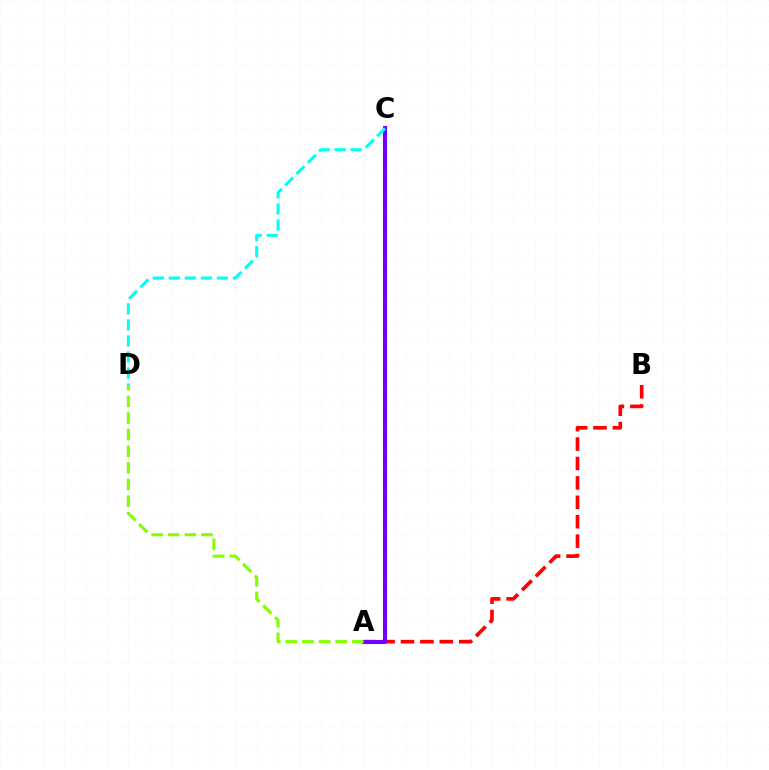{('A', 'B'): [{'color': '#ff0000', 'line_style': 'dashed', 'thickness': 2.64}], ('A', 'C'): [{'color': '#7200ff', 'line_style': 'solid', 'thickness': 2.93}], ('A', 'D'): [{'color': '#84ff00', 'line_style': 'dashed', 'thickness': 2.26}], ('C', 'D'): [{'color': '#00fff6', 'line_style': 'dashed', 'thickness': 2.18}]}